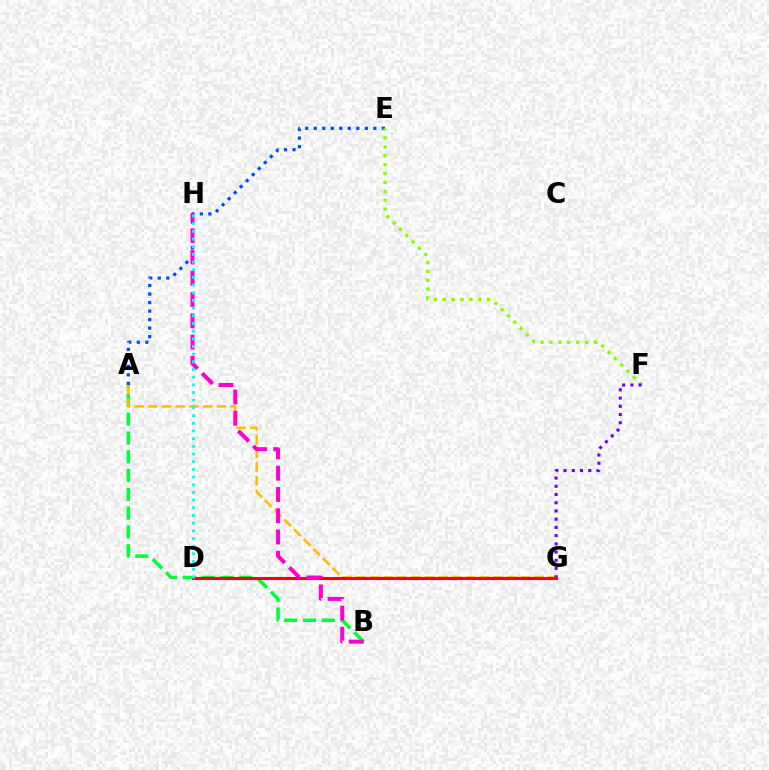{('A', 'E'): [{'color': '#004bff', 'line_style': 'dotted', 'thickness': 2.31}], ('A', 'B'): [{'color': '#00ff39', 'line_style': 'dashed', 'thickness': 2.55}], ('E', 'F'): [{'color': '#84ff00', 'line_style': 'dotted', 'thickness': 2.42}], ('A', 'G'): [{'color': '#ffbd00', 'line_style': 'dashed', 'thickness': 1.86}], ('F', 'G'): [{'color': '#7200ff', 'line_style': 'dotted', 'thickness': 2.24}], ('D', 'G'): [{'color': '#ff0000', 'line_style': 'solid', 'thickness': 2.24}], ('B', 'H'): [{'color': '#ff00cf', 'line_style': 'dashed', 'thickness': 2.89}], ('D', 'H'): [{'color': '#00fff6', 'line_style': 'dotted', 'thickness': 2.09}]}